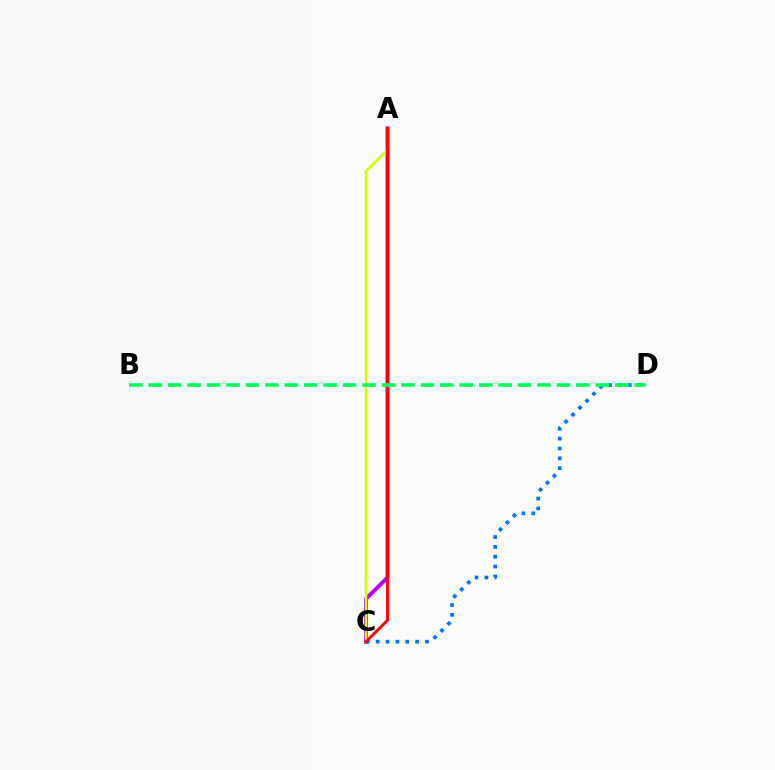{('C', 'D'): [{'color': '#0074ff', 'line_style': 'dotted', 'thickness': 2.68}], ('A', 'C'): [{'color': '#b900ff', 'line_style': 'solid', 'thickness': 2.85}, {'color': '#d1ff00', 'line_style': 'solid', 'thickness': 1.85}, {'color': '#ff0000', 'line_style': 'solid', 'thickness': 2.08}], ('B', 'D'): [{'color': '#00ff5c', 'line_style': 'dashed', 'thickness': 2.64}]}